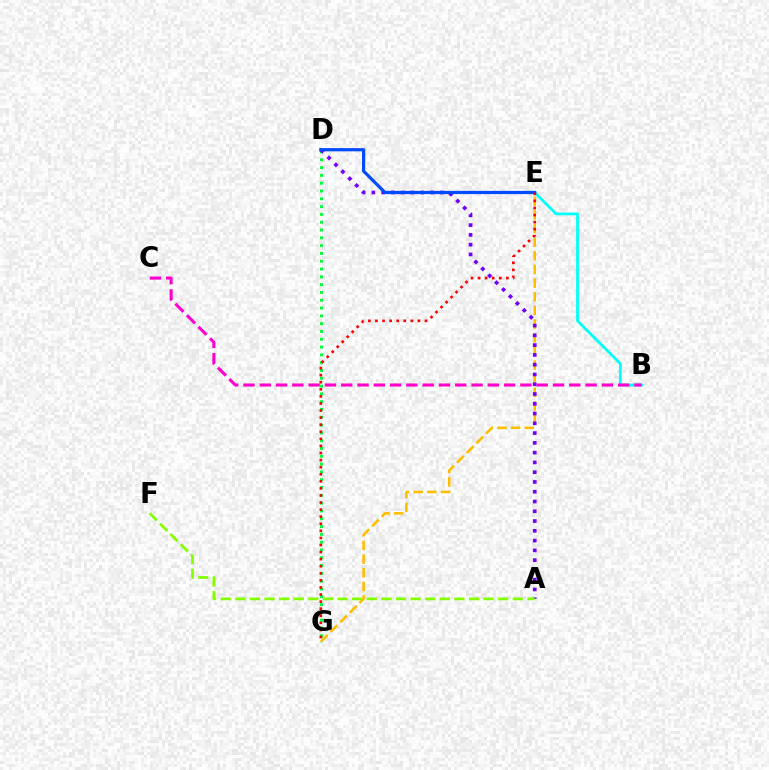{('E', 'G'): [{'color': '#ffbd00', 'line_style': 'dashed', 'thickness': 1.85}, {'color': '#ff0000', 'line_style': 'dotted', 'thickness': 1.92}], ('D', 'G'): [{'color': '#00ff39', 'line_style': 'dotted', 'thickness': 2.12}], ('B', 'E'): [{'color': '#00fff6', 'line_style': 'solid', 'thickness': 1.99}], ('A', 'D'): [{'color': '#7200ff', 'line_style': 'dotted', 'thickness': 2.66}], ('B', 'C'): [{'color': '#ff00cf', 'line_style': 'dashed', 'thickness': 2.21}], ('D', 'E'): [{'color': '#004bff', 'line_style': 'solid', 'thickness': 2.31}], ('A', 'F'): [{'color': '#84ff00', 'line_style': 'dashed', 'thickness': 1.98}]}